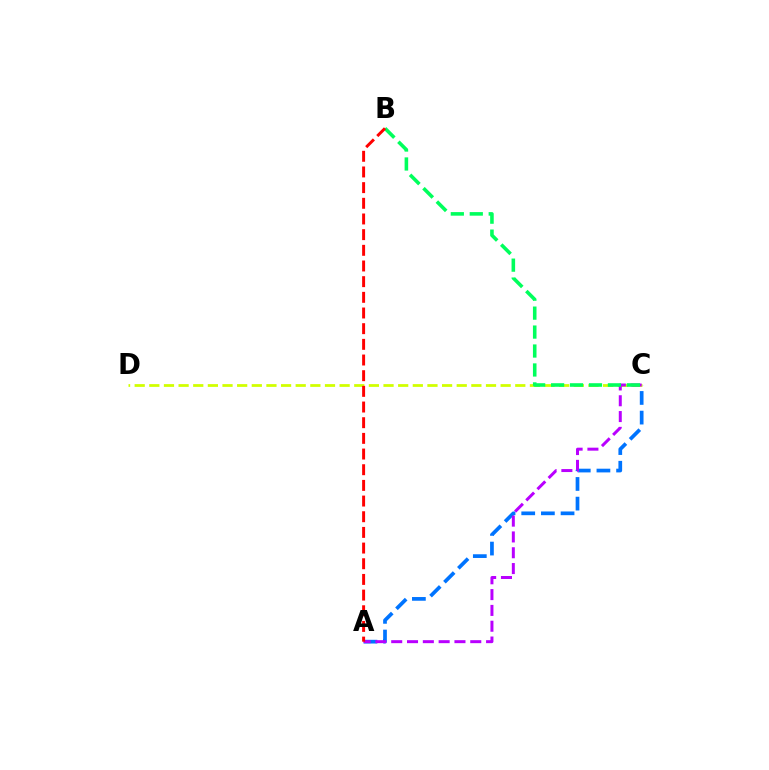{('A', 'C'): [{'color': '#0074ff', 'line_style': 'dashed', 'thickness': 2.67}, {'color': '#b900ff', 'line_style': 'dashed', 'thickness': 2.15}], ('C', 'D'): [{'color': '#d1ff00', 'line_style': 'dashed', 'thickness': 1.99}], ('B', 'C'): [{'color': '#00ff5c', 'line_style': 'dashed', 'thickness': 2.57}], ('A', 'B'): [{'color': '#ff0000', 'line_style': 'dashed', 'thickness': 2.13}]}